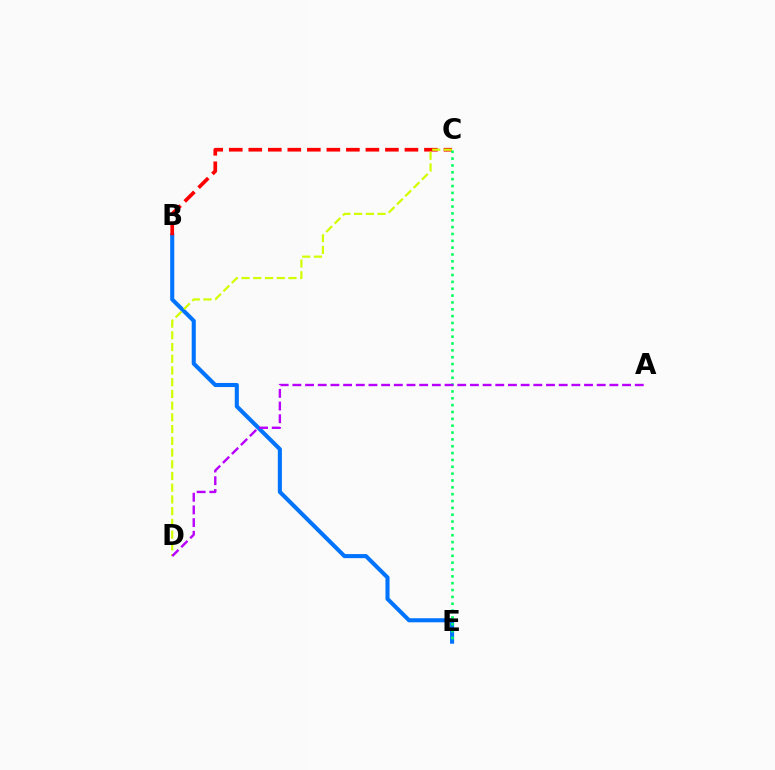{('B', 'E'): [{'color': '#0074ff', 'line_style': 'solid', 'thickness': 2.94}], ('B', 'C'): [{'color': '#ff0000', 'line_style': 'dashed', 'thickness': 2.65}], ('C', 'D'): [{'color': '#d1ff00', 'line_style': 'dashed', 'thickness': 1.59}], ('C', 'E'): [{'color': '#00ff5c', 'line_style': 'dotted', 'thickness': 1.86}], ('A', 'D'): [{'color': '#b900ff', 'line_style': 'dashed', 'thickness': 1.72}]}